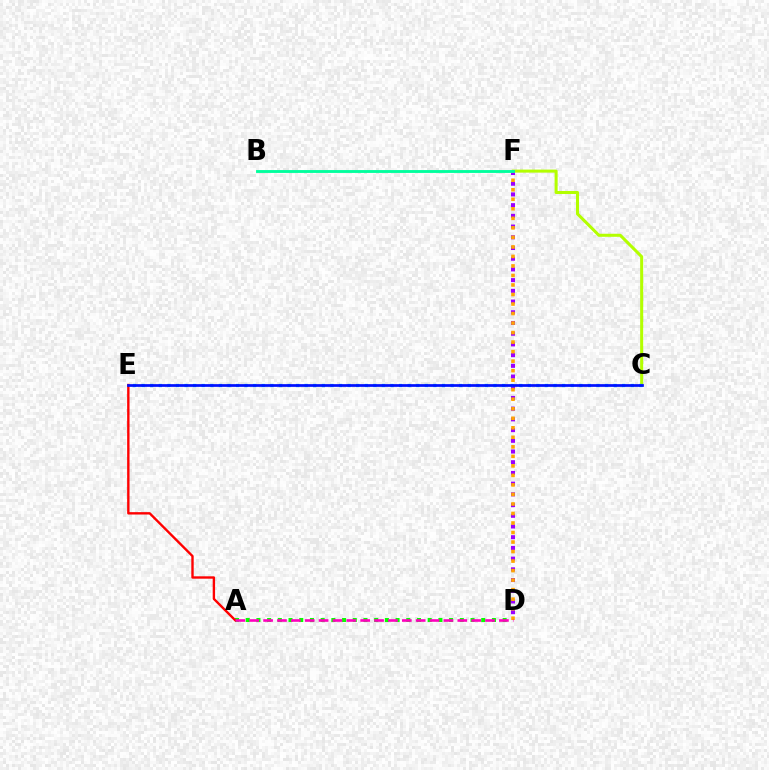{('A', 'D'): [{'color': '#08ff00', 'line_style': 'dotted', 'thickness': 2.91}, {'color': '#ff00bd', 'line_style': 'dashed', 'thickness': 1.88}], ('A', 'E'): [{'color': '#ff0000', 'line_style': 'solid', 'thickness': 1.71}], ('C', 'F'): [{'color': '#b3ff00', 'line_style': 'solid', 'thickness': 2.19}], ('D', 'F'): [{'color': '#9b00ff', 'line_style': 'dotted', 'thickness': 2.91}, {'color': '#ffa500', 'line_style': 'dotted', 'thickness': 2.59}], ('C', 'E'): [{'color': '#00b5ff', 'line_style': 'dotted', 'thickness': 2.33}, {'color': '#0010ff', 'line_style': 'solid', 'thickness': 1.96}], ('B', 'F'): [{'color': '#00ff9d', 'line_style': 'solid', 'thickness': 2.06}]}